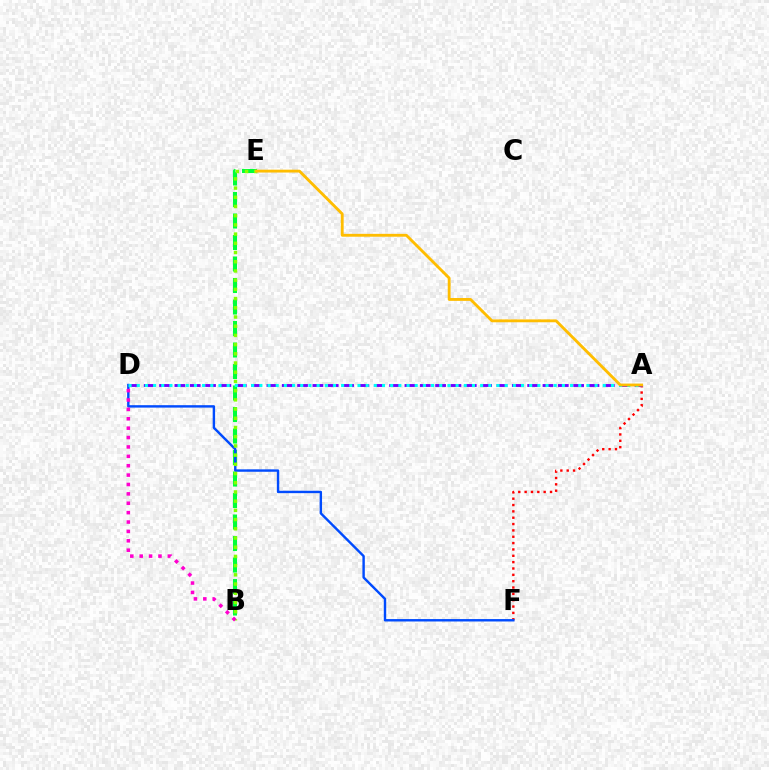{('A', 'F'): [{'color': '#ff0000', 'line_style': 'dotted', 'thickness': 1.72}], ('B', 'E'): [{'color': '#00ff39', 'line_style': 'dashed', 'thickness': 2.92}, {'color': '#84ff00', 'line_style': 'dotted', 'thickness': 2.5}], ('D', 'F'): [{'color': '#004bff', 'line_style': 'solid', 'thickness': 1.74}], ('B', 'D'): [{'color': '#ff00cf', 'line_style': 'dotted', 'thickness': 2.55}], ('A', 'D'): [{'color': '#7200ff', 'line_style': 'dashed', 'thickness': 2.08}, {'color': '#00fff6', 'line_style': 'dotted', 'thickness': 2.22}], ('A', 'E'): [{'color': '#ffbd00', 'line_style': 'solid', 'thickness': 2.06}]}